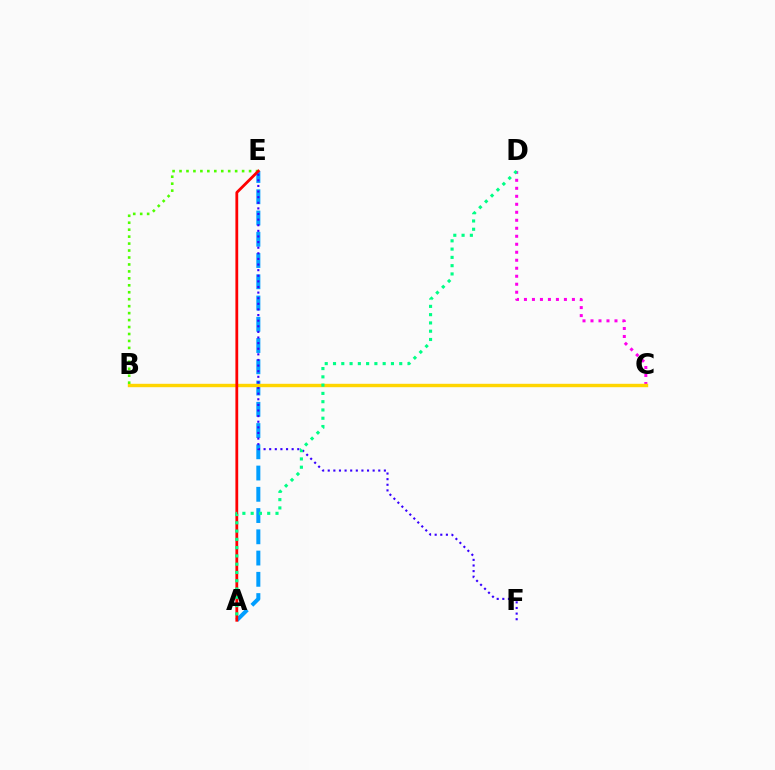{('A', 'E'): [{'color': '#009eff', 'line_style': 'dashed', 'thickness': 2.89}, {'color': '#ff0000', 'line_style': 'solid', 'thickness': 2.01}], ('C', 'D'): [{'color': '#ff00ed', 'line_style': 'dotted', 'thickness': 2.17}], ('B', 'C'): [{'color': '#ffd500', 'line_style': 'solid', 'thickness': 2.45}], ('B', 'E'): [{'color': '#4fff00', 'line_style': 'dotted', 'thickness': 1.89}], ('E', 'F'): [{'color': '#3700ff', 'line_style': 'dotted', 'thickness': 1.53}], ('A', 'D'): [{'color': '#00ff86', 'line_style': 'dotted', 'thickness': 2.25}]}